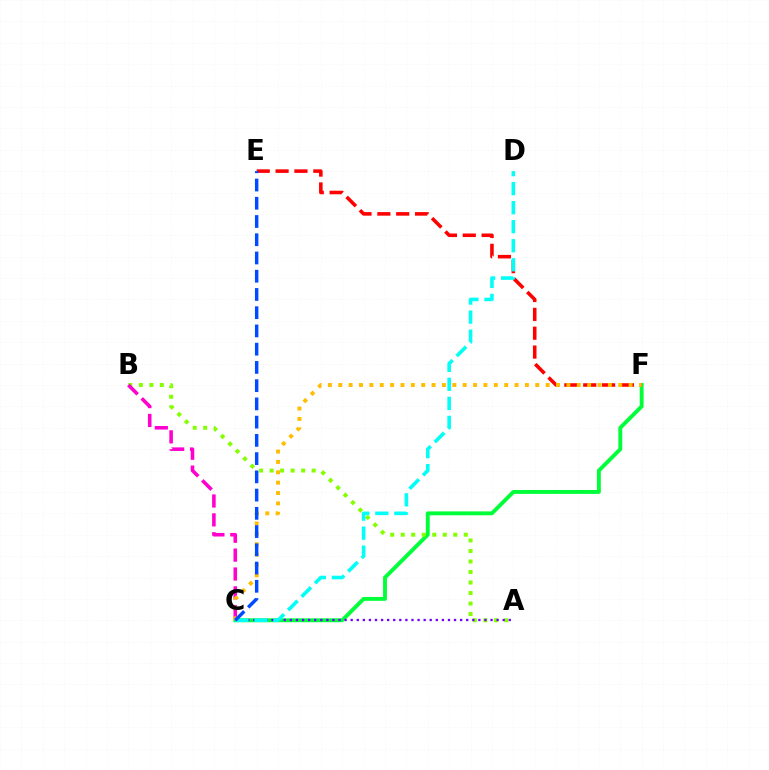{('C', 'F'): [{'color': '#00ff39', 'line_style': 'solid', 'thickness': 2.8}, {'color': '#ffbd00', 'line_style': 'dotted', 'thickness': 2.82}], ('A', 'B'): [{'color': '#84ff00', 'line_style': 'dotted', 'thickness': 2.86}], ('A', 'C'): [{'color': '#7200ff', 'line_style': 'dotted', 'thickness': 1.65}], ('E', 'F'): [{'color': '#ff0000', 'line_style': 'dashed', 'thickness': 2.56}], ('B', 'C'): [{'color': '#ff00cf', 'line_style': 'dashed', 'thickness': 2.56}], ('C', 'D'): [{'color': '#00fff6', 'line_style': 'dashed', 'thickness': 2.58}], ('C', 'E'): [{'color': '#004bff', 'line_style': 'dashed', 'thickness': 2.48}]}